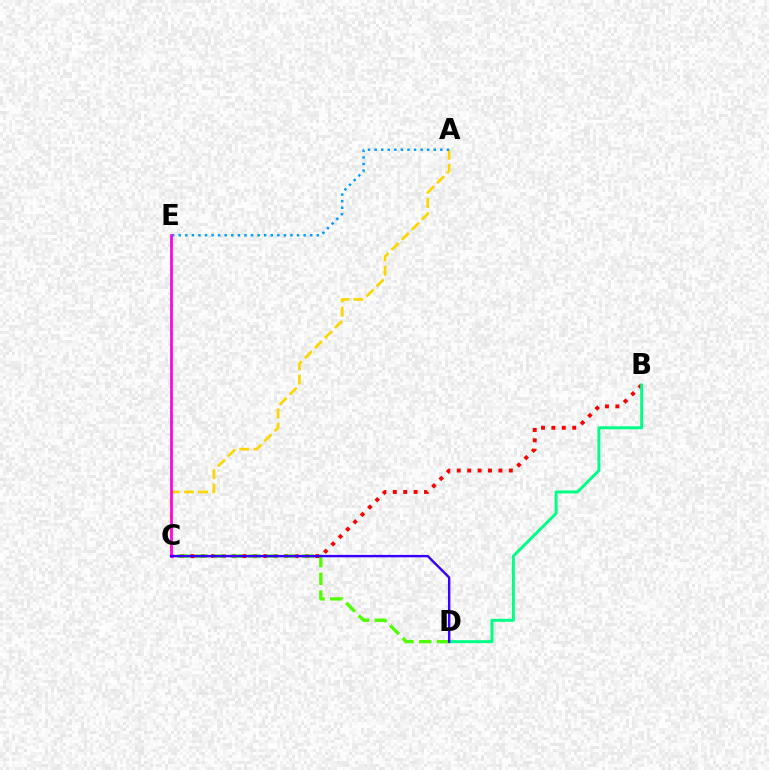{('A', 'C'): [{'color': '#ffd500', 'line_style': 'dashed', 'thickness': 1.94}], ('A', 'E'): [{'color': '#009eff', 'line_style': 'dotted', 'thickness': 1.79}], ('B', 'C'): [{'color': '#ff0000', 'line_style': 'dotted', 'thickness': 2.83}], ('B', 'D'): [{'color': '#00ff86', 'line_style': 'solid', 'thickness': 2.13}], ('C', 'D'): [{'color': '#4fff00', 'line_style': 'dashed', 'thickness': 2.41}, {'color': '#3700ff', 'line_style': 'solid', 'thickness': 1.73}], ('C', 'E'): [{'color': '#ff00ed', 'line_style': 'solid', 'thickness': 1.96}]}